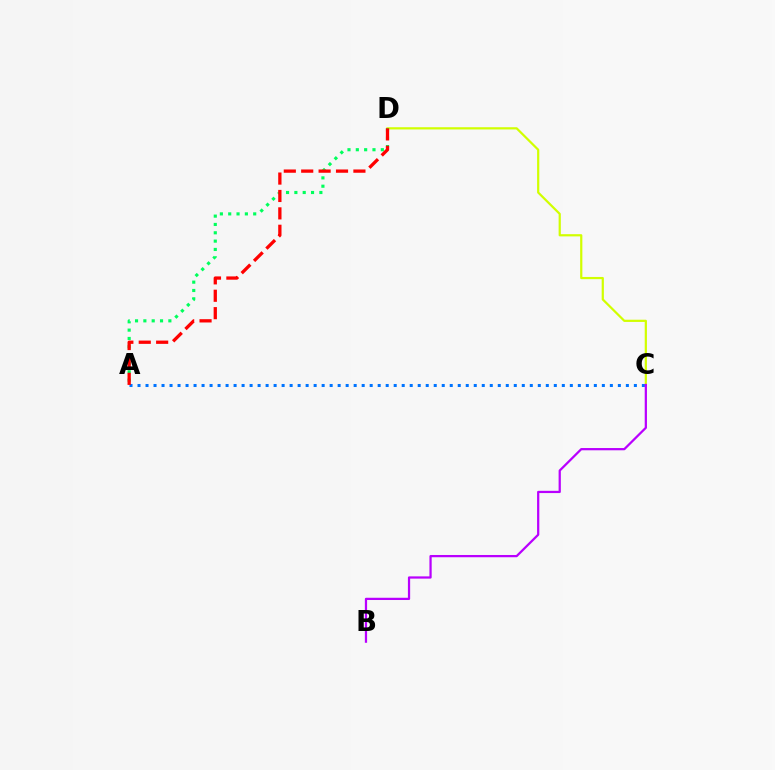{('C', 'D'): [{'color': '#d1ff00', 'line_style': 'solid', 'thickness': 1.59}], ('A', 'D'): [{'color': '#00ff5c', 'line_style': 'dotted', 'thickness': 2.26}, {'color': '#ff0000', 'line_style': 'dashed', 'thickness': 2.36}], ('A', 'C'): [{'color': '#0074ff', 'line_style': 'dotted', 'thickness': 2.18}], ('B', 'C'): [{'color': '#b900ff', 'line_style': 'solid', 'thickness': 1.62}]}